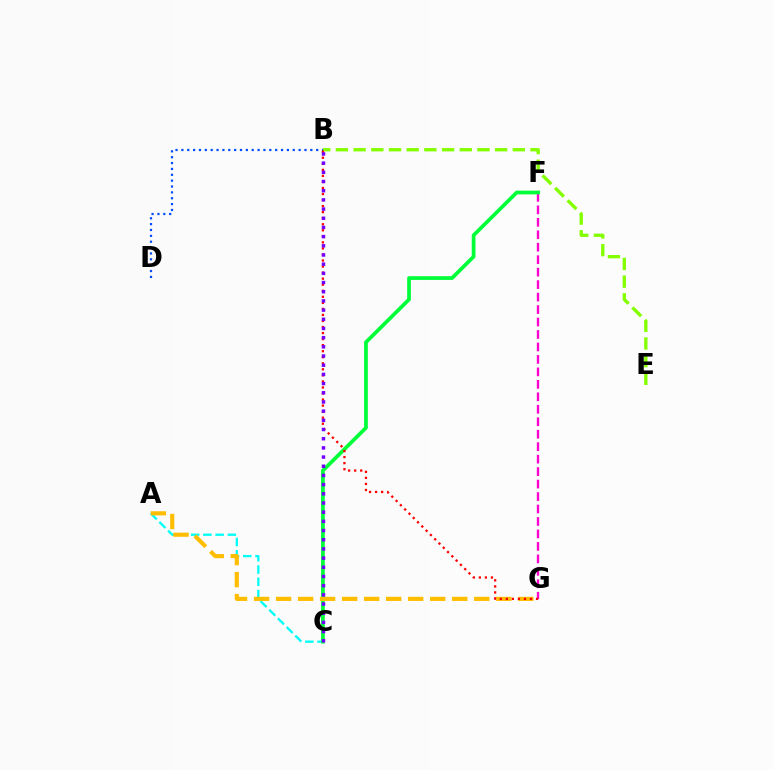{('A', 'C'): [{'color': '#00fff6', 'line_style': 'dashed', 'thickness': 1.66}], ('F', 'G'): [{'color': '#ff00cf', 'line_style': 'dashed', 'thickness': 1.69}], ('B', 'E'): [{'color': '#84ff00', 'line_style': 'dashed', 'thickness': 2.4}], ('B', 'D'): [{'color': '#004bff', 'line_style': 'dotted', 'thickness': 1.59}], ('C', 'F'): [{'color': '#00ff39', 'line_style': 'solid', 'thickness': 2.69}], ('A', 'G'): [{'color': '#ffbd00', 'line_style': 'dashed', 'thickness': 2.99}], ('B', 'G'): [{'color': '#ff0000', 'line_style': 'dotted', 'thickness': 1.64}], ('B', 'C'): [{'color': '#7200ff', 'line_style': 'dotted', 'thickness': 2.5}]}